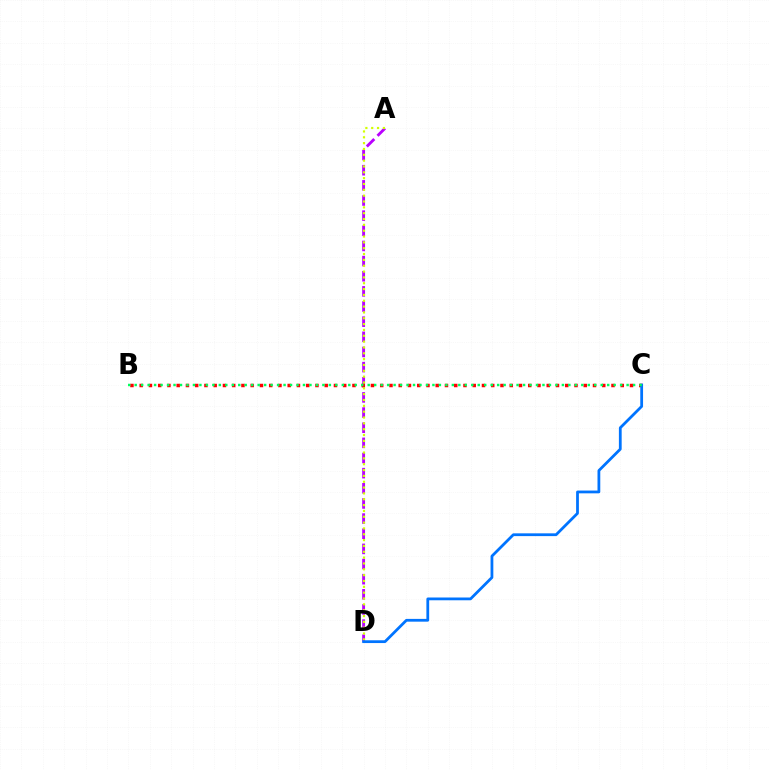{('A', 'D'): [{'color': '#b900ff', 'line_style': 'dashed', 'thickness': 2.06}, {'color': '#d1ff00', 'line_style': 'dotted', 'thickness': 1.59}], ('B', 'C'): [{'color': '#ff0000', 'line_style': 'dotted', 'thickness': 2.51}, {'color': '#00ff5c', 'line_style': 'dotted', 'thickness': 1.76}], ('C', 'D'): [{'color': '#0074ff', 'line_style': 'solid', 'thickness': 2.0}]}